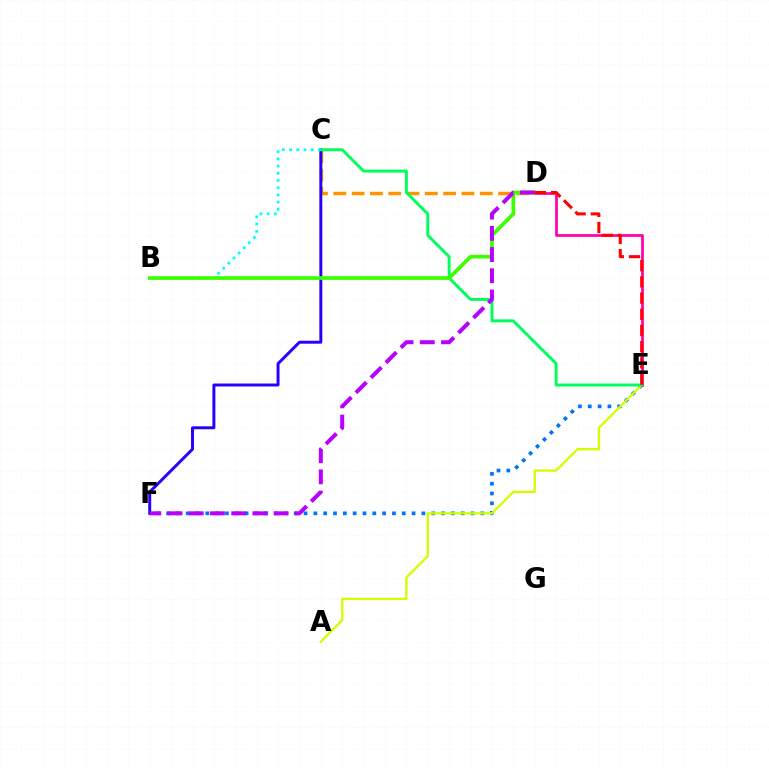{('C', 'D'): [{'color': '#ff9400', 'line_style': 'dashed', 'thickness': 2.49}], ('E', 'F'): [{'color': '#0074ff', 'line_style': 'dotted', 'thickness': 2.67}], ('C', 'F'): [{'color': '#2500ff', 'line_style': 'solid', 'thickness': 2.13}], ('A', 'E'): [{'color': '#d1ff00', 'line_style': 'solid', 'thickness': 1.66}], ('B', 'C'): [{'color': '#00fff6', 'line_style': 'dotted', 'thickness': 1.96}], ('D', 'E'): [{'color': '#ff00ac', 'line_style': 'solid', 'thickness': 1.97}, {'color': '#ff0000', 'line_style': 'dashed', 'thickness': 2.2}], ('C', 'E'): [{'color': '#00ff5c', 'line_style': 'solid', 'thickness': 2.12}], ('B', 'D'): [{'color': '#3dff00', 'line_style': 'solid', 'thickness': 2.66}], ('D', 'F'): [{'color': '#b900ff', 'line_style': 'dashed', 'thickness': 2.88}]}